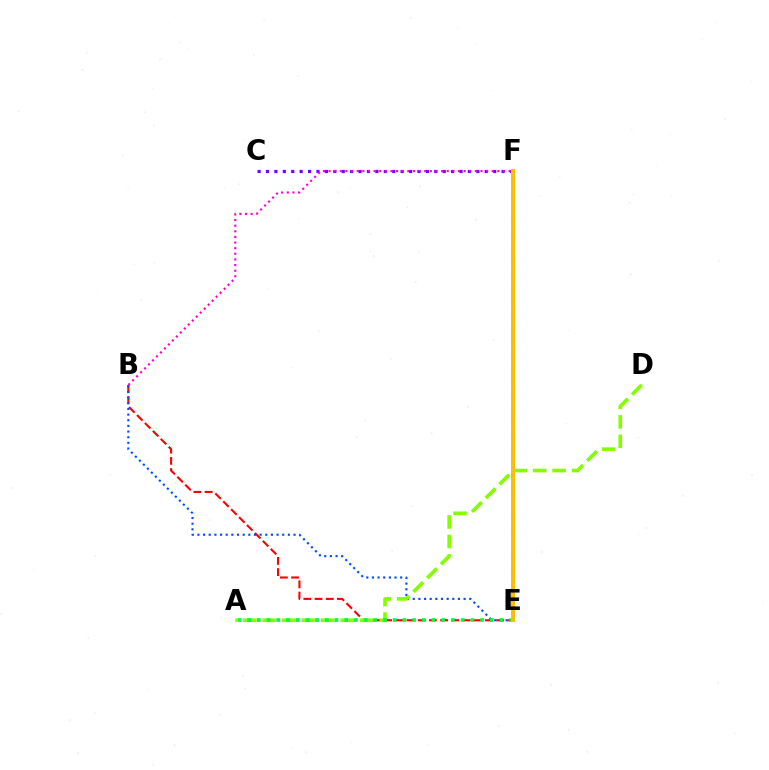{('B', 'E'): [{'color': '#ff0000', 'line_style': 'dashed', 'thickness': 1.52}, {'color': '#004bff', 'line_style': 'dotted', 'thickness': 1.54}], ('E', 'F'): [{'color': '#00fff6', 'line_style': 'dashed', 'thickness': 2.69}, {'color': '#ffbd00', 'line_style': 'solid', 'thickness': 2.86}], ('A', 'D'): [{'color': '#84ff00', 'line_style': 'dashed', 'thickness': 2.64}], ('A', 'E'): [{'color': '#00ff39', 'line_style': 'dotted', 'thickness': 2.64}], ('C', 'F'): [{'color': '#7200ff', 'line_style': 'dotted', 'thickness': 2.29}], ('B', 'F'): [{'color': '#ff00cf', 'line_style': 'dotted', 'thickness': 1.53}]}